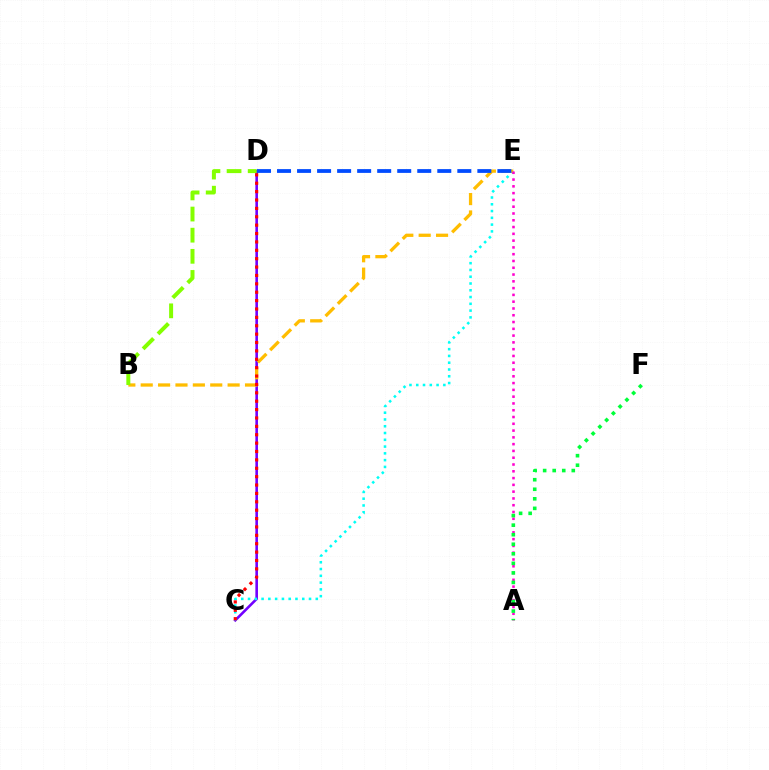{('C', 'D'): [{'color': '#7200ff', 'line_style': 'solid', 'thickness': 1.88}, {'color': '#ff0000', 'line_style': 'dotted', 'thickness': 2.28}], ('C', 'E'): [{'color': '#00fff6', 'line_style': 'dotted', 'thickness': 1.84}], ('B', 'E'): [{'color': '#ffbd00', 'line_style': 'dashed', 'thickness': 2.36}], ('B', 'D'): [{'color': '#84ff00', 'line_style': 'dashed', 'thickness': 2.87}], ('D', 'E'): [{'color': '#004bff', 'line_style': 'dashed', 'thickness': 2.72}], ('A', 'E'): [{'color': '#ff00cf', 'line_style': 'dotted', 'thickness': 1.84}], ('A', 'F'): [{'color': '#00ff39', 'line_style': 'dotted', 'thickness': 2.59}]}